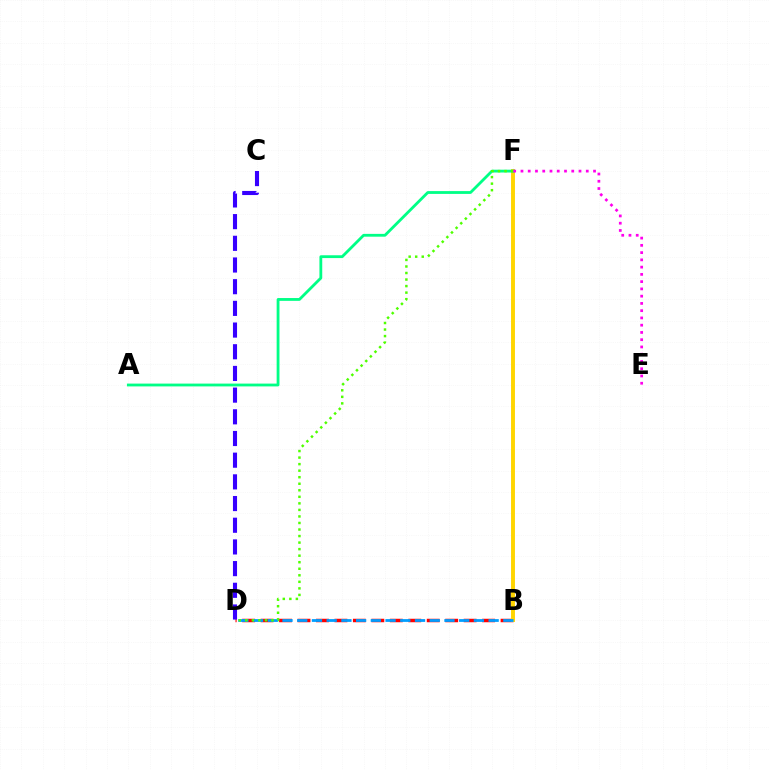{('B', 'D'): [{'color': '#ff0000', 'line_style': 'dashed', 'thickness': 2.51}, {'color': '#009eff', 'line_style': 'dashed', 'thickness': 2.0}], ('B', 'F'): [{'color': '#ffd500', 'line_style': 'solid', 'thickness': 2.82}], ('A', 'F'): [{'color': '#00ff86', 'line_style': 'solid', 'thickness': 2.02}], ('D', 'F'): [{'color': '#4fff00', 'line_style': 'dotted', 'thickness': 1.78}], ('C', 'D'): [{'color': '#3700ff', 'line_style': 'dashed', 'thickness': 2.95}], ('E', 'F'): [{'color': '#ff00ed', 'line_style': 'dotted', 'thickness': 1.97}]}